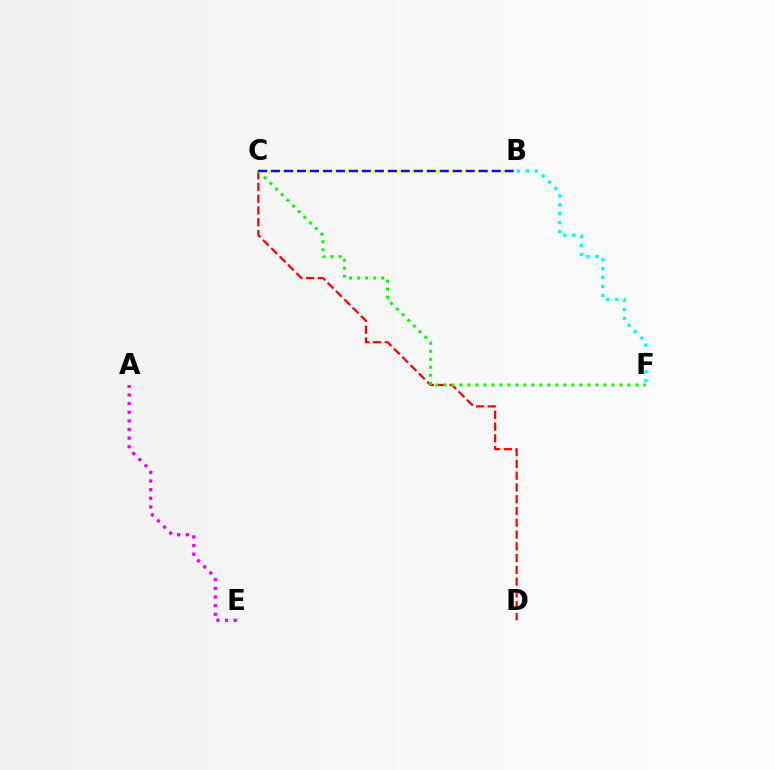{('C', 'D'): [{'color': '#ff0000', 'line_style': 'dashed', 'thickness': 1.6}], ('B', 'F'): [{'color': '#00fff6', 'line_style': 'dotted', 'thickness': 2.42}], ('C', 'F'): [{'color': '#08ff00', 'line_style': 'dotted', 'thickness': 2.17}], ('A', 'E'): [{'color': '#ee00ff', 'line_style': 'dotted', 'thickness': 2.35}], ('B', 'C'): [{'color': '#fcf500', 'line_style': 'dotted', 'thickness': 2.2}, {'color': '#0010ff', 'line_style': 'dashed', 'thickness': 1.76}]}